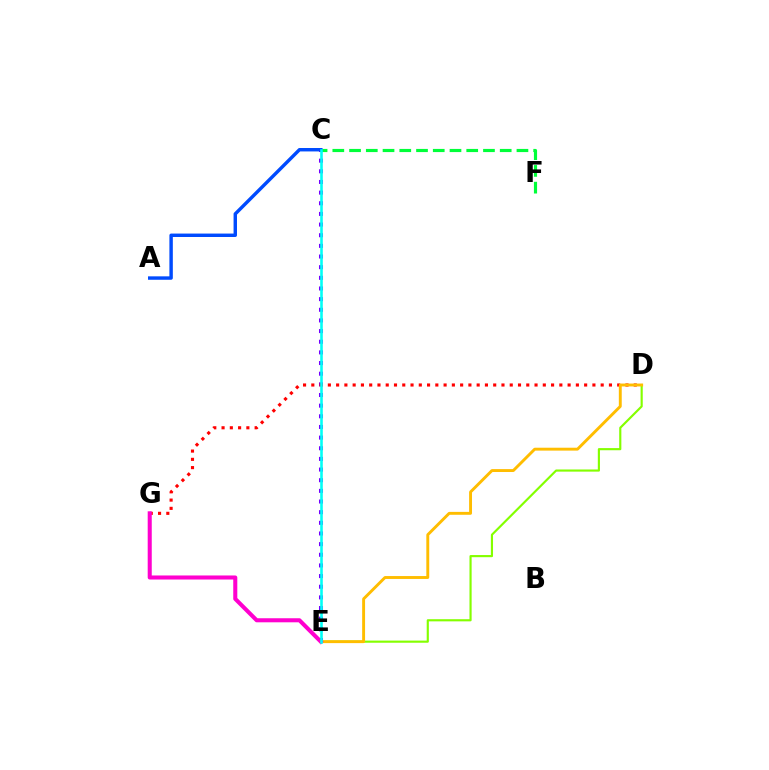{('D', 'E'): [{'color': '#84ff00', 'line_style': 'solid', 'thickness': 1.55}, {'color': '#ffbd00', 'line_style': 'solid', 'thickness': 2.09}], ('C', 'E'): [{'color': '#7200ff', 'line_style': 'dotted', 'thickness': 2.89}, {'color': '#00fff6', 'line_style': 'solid', 'thickness': 1.86}], ('C', 'F'): [{'color': '#00ff39', 'line_style': 'dashed', 'thickness': 2.27}], ('D', 'G'): [{'color': '#ff0000', 'line_style': 'dotted', 'thickness': 2.25}], ('E', 'G'): [{'color': '#ff00cf', 'line_style': 'solid', 'thickness': 2.92}], ('A', 'C'): [{'color': '#004bff', 'line_style': 'solid', 'thickness': 2.47}]}